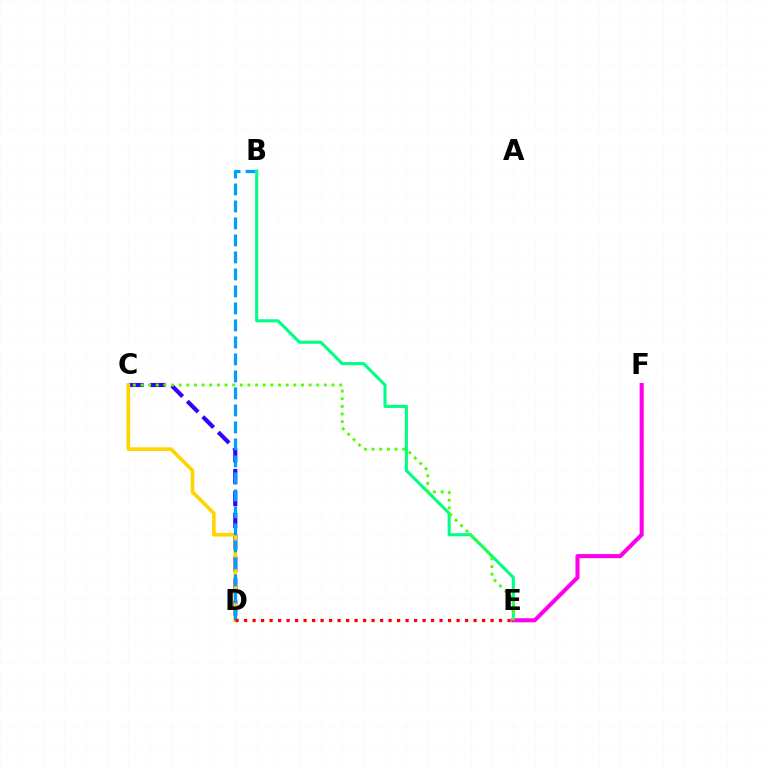{('C', 'D'): [{'color': '#3700ff', 'line_style': 'dashed', 'thickness': 2.98}, {'color': '#ffd500', 'line_style': 'solid', 'thickness': 2.64}], ('B', 'D'): [{'color': '#009eff', 'line_style': 'dashed', 'thickness': 2.31}], ('B', 'E'): [{'color': '#00ff86', 'line_style': 'solid', 'thickness': 2.23}], ('E', 'F'): [{'color': '#ff00ed', 'line_style': 'solid', 'thickness': 2.94}], ('D', 'E'): [{'color': '#ff0000', 'line_style': 'dotted', 'thickness': 2.31}], ('C', 'E'): [{'color': '#4fff00', 'line_style': 'dotted', 'thickness': 2.08}]}